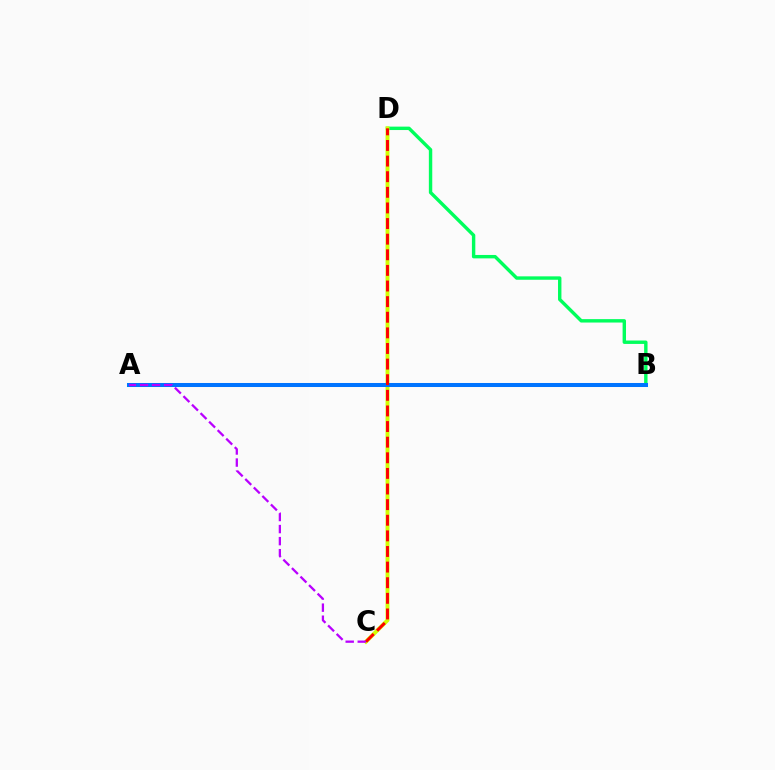{('B', 'D'): [{'color': '#00ff5c', 'line_style': 'solid', 'thickness': 2.45}], ('C', 'D'): [{'color': '#d1ff00', 'line_style': 'solid', 'thickness': 2.82}, {'color': '#ff0000', 'line_style': 'dashed', 'thickness': 2.12}], ('A', 'B'): [{'color': '#0074ff', 'line_style': 'solid', 'thickness': 2.9}], ('A', 'C'): [{'color': '#b900ff', 'line_style': 'dashed', 'thickness': 1.64}]}